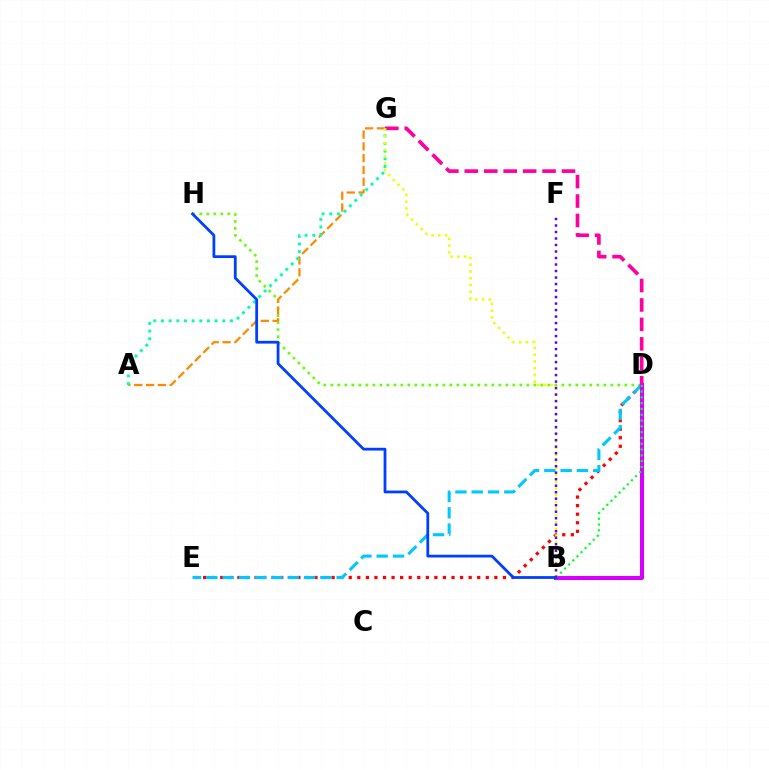{('D', 'G'): [{'color': '#ff00a0', 'line_style': 'dashed', 'thickness': 2.64}], ('D', 'H'): [{'color': '#66ff00', 'line_style': 'dotted', 'thickness': 1.9}], ('A', 'G'): [{'color': '#ff8800', 'line_style': 'dashed', 'thickness': 1.6}, {'color': '#00ffaf', 'line_style': 'dotted', 'thickness': 2.08}], ('D', 'E'): [{'color': '#ff0000', 'line_style': 'dotted', 'thickness': 2.33}, {'color': '#00c7ff', 'line_style': 'dashed', 'thickness': 2.21}], ('B', 'D'): [{'color': '#d600ff', 'line_style': 'solid', 'thickness': 2.94}, {'color': '#00ff27', 'line_style': 'dotted', 'thickness': 1.58}], ('B', 'G'): [{'color': '#eeff00', 'line_style': 'dotted', 'thickness': 1.83}], ('B', 'F'): [{'color': '#4f00ff', 'line_style': 'dotted', 'thickness': 1.77}], ('B', 'H'): [{'color': '#003fff', 'line_style': 'solid', 'thickness': 2.0}]}